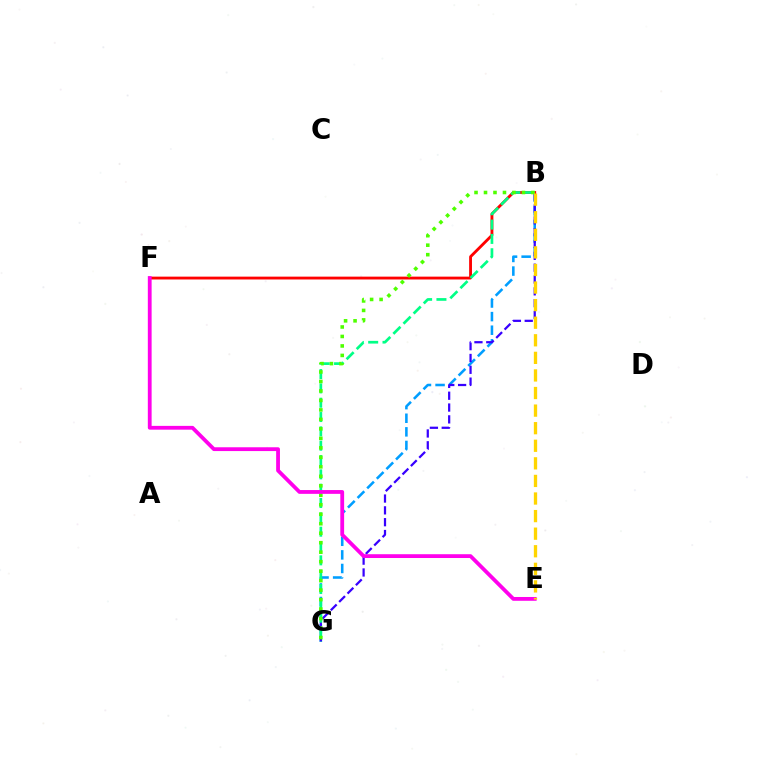{('B', 'G'): [{'color': '#009eff', 'line_style': 'dashed', 'thickness': 1.85}, {'color': '#3700ff', 'line_style': 'dashed', 'thickness': 1.61}, {'color': '#00ff86', 'line_style': 'dashed', 'thickness': 1.95}, {'color': '#4fff00', 'line_style': 'dotted', 'thickness': 2.58}], ('B', 'F'): [{'color': '#ff0000', 'line_style': 'solid', 'thickness': 2.04}], ('E', 'F'): [{'color': '#ff00ed', 'line_style': 'solid', 'thickness': 2.74}], ('B', 'E'): [{'color': '#ffd500', 'line_style': 'dashed', 'thickness': 2.39}]}